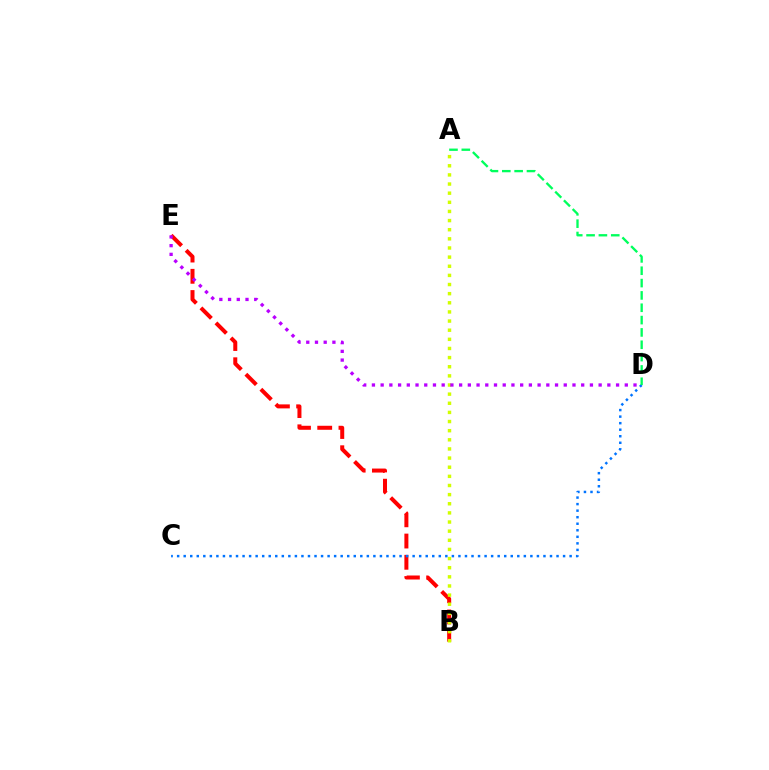{('B', 'E'): [{'color': '#ff0000', 'line_style': 'dashed', 'thickness': 2.88}], ('C', 'D'): [{'color': '#0074ff', 'line_style': 'dotted', 'thickness': 1.78}], ('A', 'D'): [{'color': '#00ff5c', 'line_style': 'dashed', 'thickness': 1.68}], ('A', 'B'): [{'color': '#d1ff00', 'line_style': 'dotted', 'thickness': 2.48}], ('D', 'E'): [{'color': '#b900ff', 'line_style': 'dotted', 'thickness': 2.37}]}